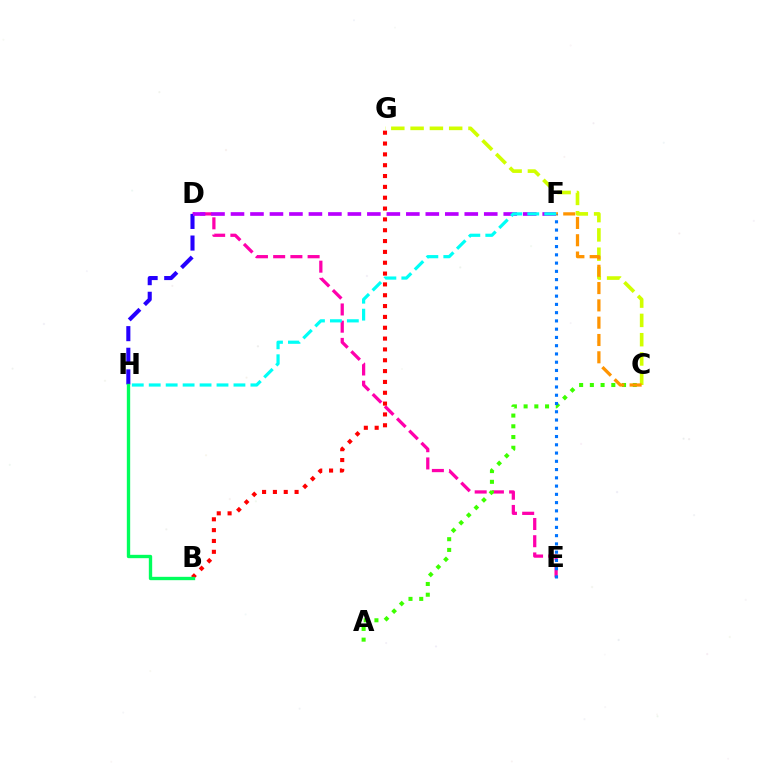{('D', 'E'): [{'color': '#ff00ac', 'line_style': 'dashed', 'thickness': 2.34}], ('D', 'H'): [{'color': '#2500ff', 'line_style': 'dashed', 'thickness': 2.94}], ('C', 'G'): [{'color': '#d1ff00', 'line_style': 'dashed', 'thickness': 2.62}], ('D', 'F'): [{'color': '#b900ff', 'line_style': 'dashed', 'thickness': 2.65}], ('B', 'G'): [{'color': '#ff0000', 'line_style': 'dotted', 'thickness': 2.94}], ('B', 'H'): [{'color': '#00ff5c', 'line_style': 'solid', 'thickness': 2.42}], ('A', 'C'): [{'color': '#3dff00', 'line_style': 'dotted', 'thickness': 2.92}], ('C', 'F'): [{'color': '#ff9400', 'line_style': 'dashed', 'thickness': 2.35}], ('E', 'F'): [{'color': '#0074ff', 'line_style': 'dotted', 'thickness': 2.24}], ('F', 'H'): [{'color': '#00fff6', 'line_style': 'dashed', 'thickness': 2.3}]}